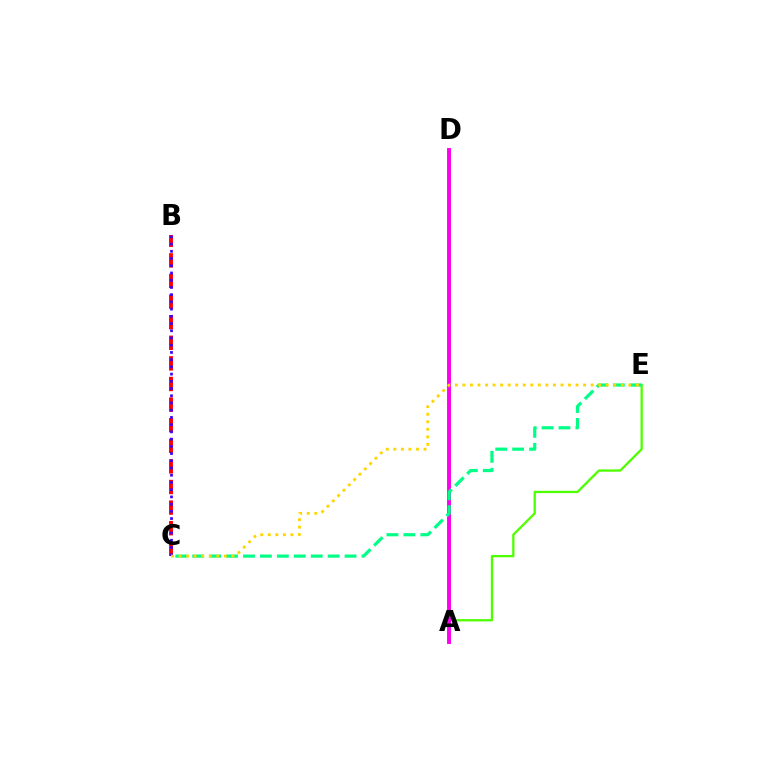{('A', 'D'): [{'color': '#009eff', 'line_style': 'solid', 'thickness': 2.01}, {'color': '#ff00ed', 'line_style': 'solid', 'thickness': 2.81}], ('A', 'E'): [{'color': '#4fff00', 'line_style': 'solid', 'thickness': 1.66}], ('C', 'E'): [{'color': '#00ff86', 'line_style': 'dashed', 'thickness': 2.3}, {'color': '#ffd500', 'line_style': 'dotted', 'thickness': 2.05}], ('B', 'C'): [{'color': '#ff0000', 'line_style': 'dashed', 'thickness': 2.8}, {'color': '#3700ff', 'line_style': 'dotted', 'thickness': 1.96}]}